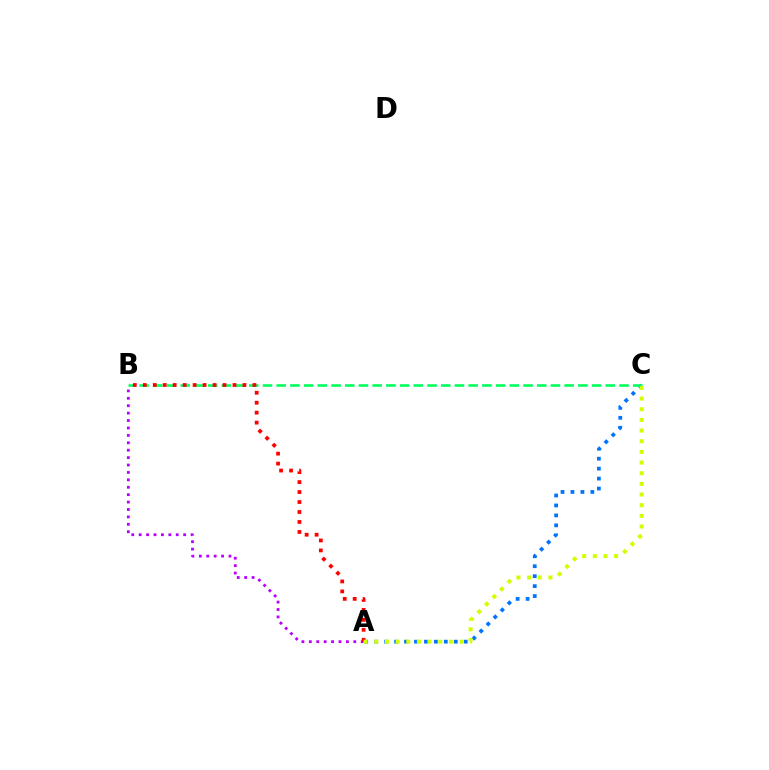{('A', 'C'): [{'color': '#0074ff', 'line_style': 'dotted', 'thickness': 2.7}, {'color': '#d1ff00', 'line_style': 'dotted', 'thickness': 2.9}], ('B', 'C'): [{'color': '#00ff5c', 'line_style': 'dashed', 'thickness': 1.86}], ('A', 'B'): [{'color': '#b900ff', 'line_style': 'dotted', 'thickness': 2.01}, {'color': '#ff0000', 'line_style': 'dotted', 'thickness': 2.71}]}